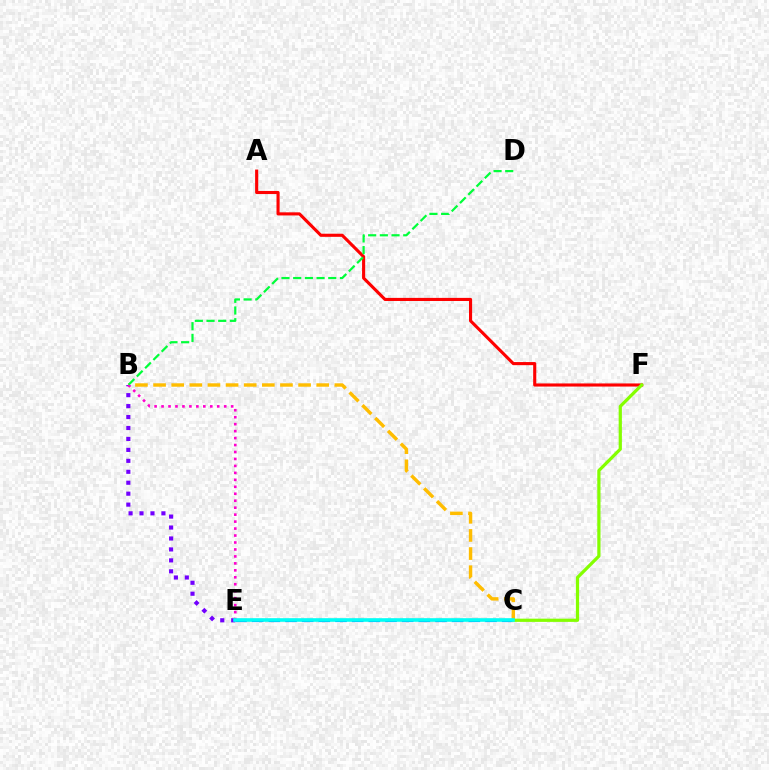{('B', 'C'): [{'color': '#ffbd00', 'line_style': 'dashed', 'thickness': 2.46}], ('B', 'E'): [{'color': '#7200ff', 'line_style': 'dotted', 'thickness': 2.97}, {'color': '#ff00cf', 'line_style': 'dotted', 'thickness': 1.89}], ('C', 'E'): [{'color': '#004bff', 'line_style': 'dashed', 'thickness': 2.26}, {'color': '#00fff6', 'line_style': 'solid', 'thickness': 2.59}], ('A', 'F'): [{'color': '#ff0000', 'line_style': 'solid', 'thickness': 2.24}], ('C', 'F'): [{'color': '#84ff00', 'line_style': 'solid', 'thickness': 2.32}], ('B', 'D'): [{'color': '#00ff39', 'line_style': 'dashed', 'thickness': 1.59}]}